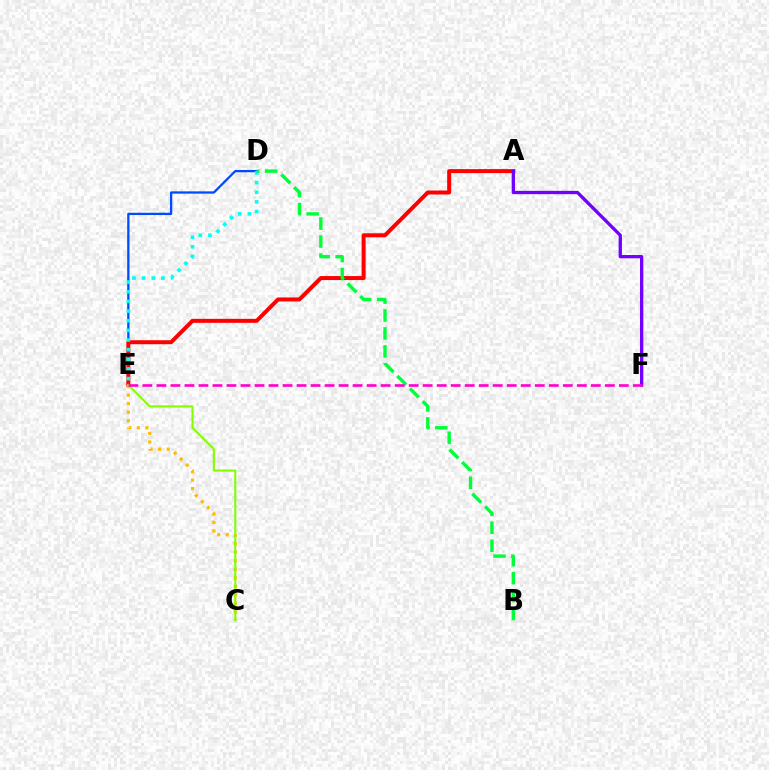{('D', 'E'): [{'color': '#004bff', 'line_style': 'solid', 'thickness': 1.64}, {'color': '#00fff6', 'line_style': 'dotted', 'thickness': 2.62}], ('A', 'E'): [{'color': '#ff0000', 'line_style': 'solid', 'thickness': 2.87}], ('C', 'E'): [{'color': '#ffbd00', 'line_style': 'dotted', 'thickness': 2.32}, {'color': '#84ff00', 'line_style': 'solid', 'thickness': 1.52}], ('A', 'F'): [{'color': '#7200ff', 'line_style': 'solid', 'thickness': 2.38}], ('B', 'D'): [{'color': '#00ff39', 'line_style': 'dashed', 'thickness': 2.44}], ('E', 'F'): [{'color': '#ff00cf', 'line_style': 'dashed', 'thickness': 1.9}]}